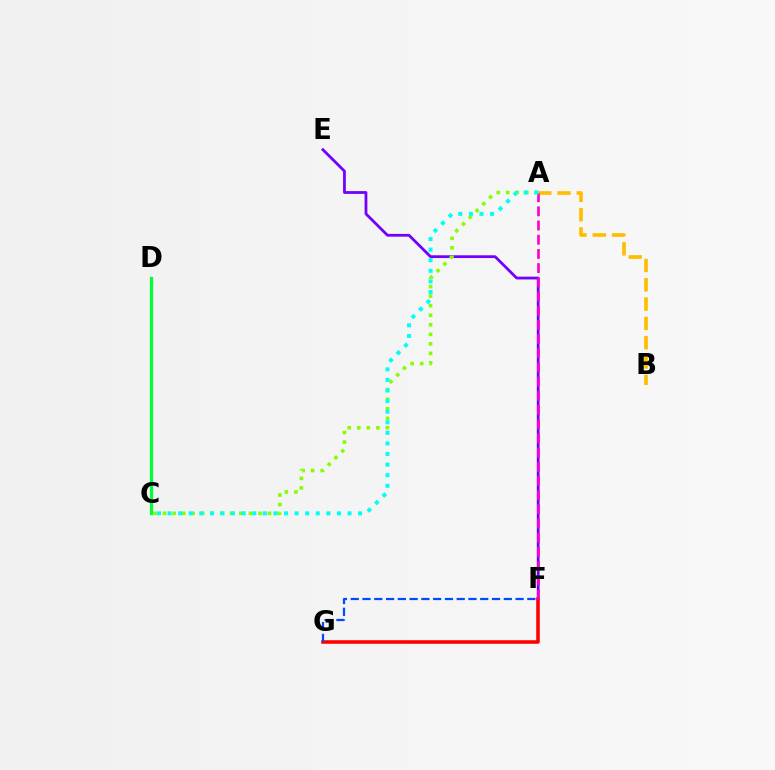{('E', 'F'): [{'color': '#7200ff', 'line_style': 'solid', 'thickness': 2.01}], ('F', 'G'): [{'color': '#ff0000', 'line_style': 'solid', 'thickness': 2.56}, {'color': '#004bff', 'line_style': 'dashed', 'thickness': 1.6}], ('A', 'B'): [{'color': '#ffbd00', 'line_style': 'dashed', 'thickness': 2.62}], ('A', 'F'): [{'color': '#ff00cf', 'line_style': 'dashed', 'thickness': 1.93}], ('A', 'C'): [{'color': '#84ff00', 'line_style': 'dotted', 'thickness': 2.59}, {'color': '#00fff6', 'line_style': 'dotted', 'thickness': 2.88}], ('C', 'D'): [{'color': '#00ff39', 'line_style': 'solid', 'thickness': 2.32}]}